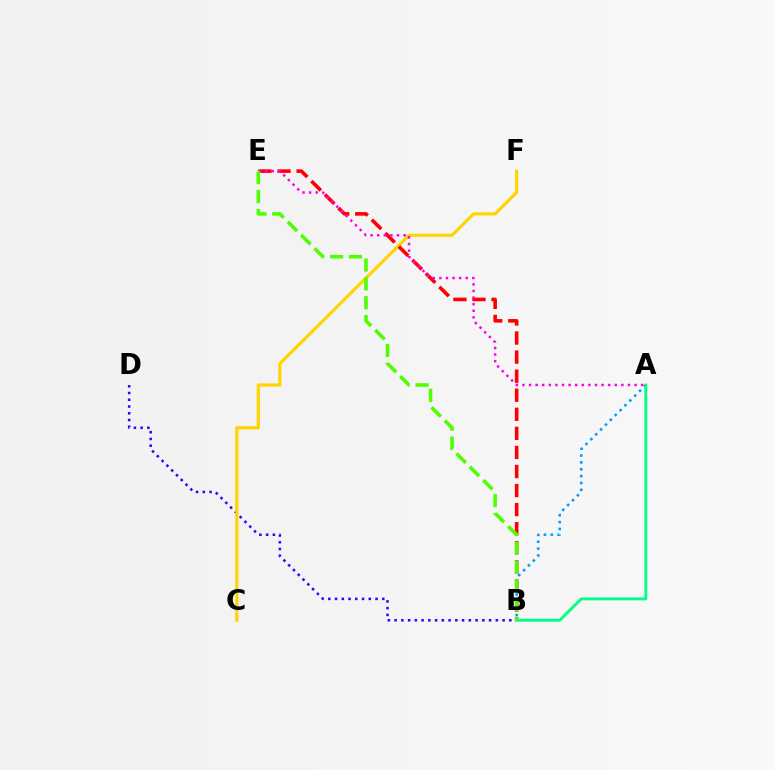{('B', 'D'): [{'color': '#3700ff', 'line_style': 'dotted', 'thickness': 1.83}], ('C', 'F'): [{'color': '#ffd500', 'line_style': 'solid', 'thickness': 2.28}], ('B', 'E'): [{'color': '#ff0000', 'line_style': 'dashed', 'thickness': 2.59}, {'color': '#4fff00', 'line_style': 'dashed', 'thickness': 2.56}], ('A', 'B'): [{'color': '#009eff', 'line_style': 'dotted', 'thickness': 1.87}, {'color': '#00ff86', 'line_style': 'solid', 'thickness': 2.09}], ('A', 'E'): [{'color': '#ff00ed', 'line_style': 'dotted', 'thickness': 1.79}]}